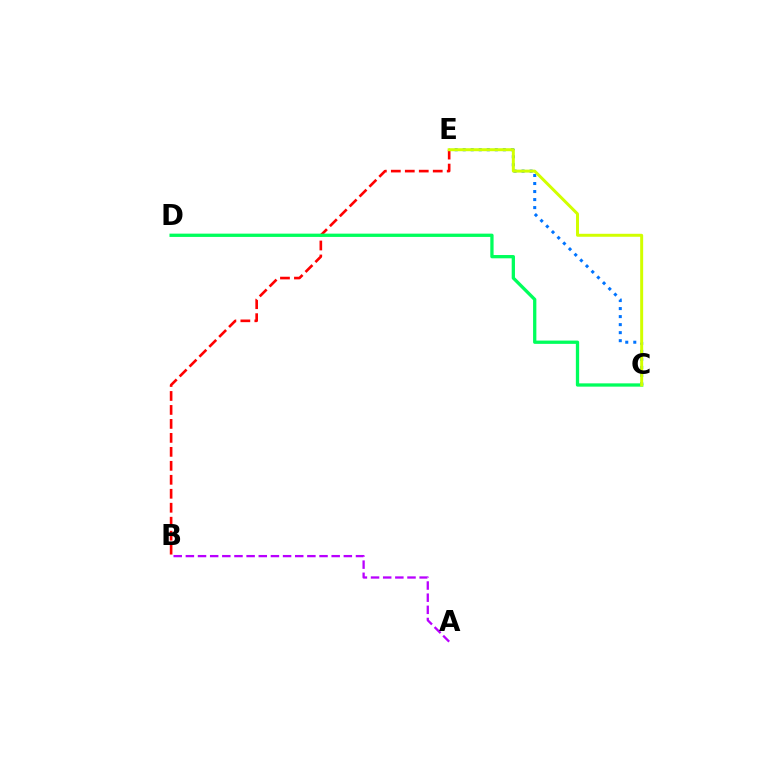{('C', 'E'): [{'color': '#0074ff', 'line_style': 'dotted', 'thickness': 2.18}, {'color': '#d1ff00', 'line_style': 'solid', 'thickness': 2.14}], ('B', 'E'): [{'color': '#ff0000', 'line_style': 'dashed', 'thickness': 1.9}], ('A', 'B'): [{'color': '#b900ff', 'line_style': 'dashed', 'thickness': 1.65}], ('C', 'D'): [{'color': '#00ff5c', 'line_style': 'solid', 'thickness': 2.37}]}